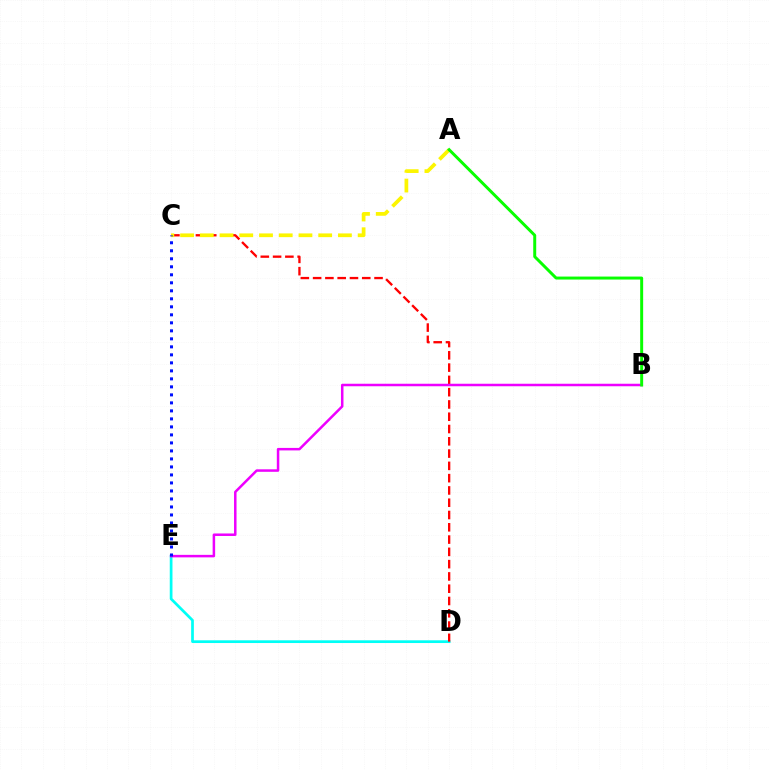{('D', 'E'): [{'color': '#00fff6', 'line_style': 'solid', 'thickness': 1.96}], ('C', 'D'): [{'color': '#ff0000', 'line_style': 'dashed', 'thickness': 1.67}], ('B', 'E'): [{'color': '#ee00ff', 'line_style': 'solid', 'thickness': 1.8}], ('A', 'C'): [{'color': '#fcf500', 'line_style': 'dashed', 'thickness': 2.68}], ('C', 'E'): [{'color': '#0010ff', 'line_style': 'dotted', 'thickness': 2.18}], ('A', 'B'): [{'color': '#08ff00', 'line_style': 'solid', 'thickness': 2.14}]}